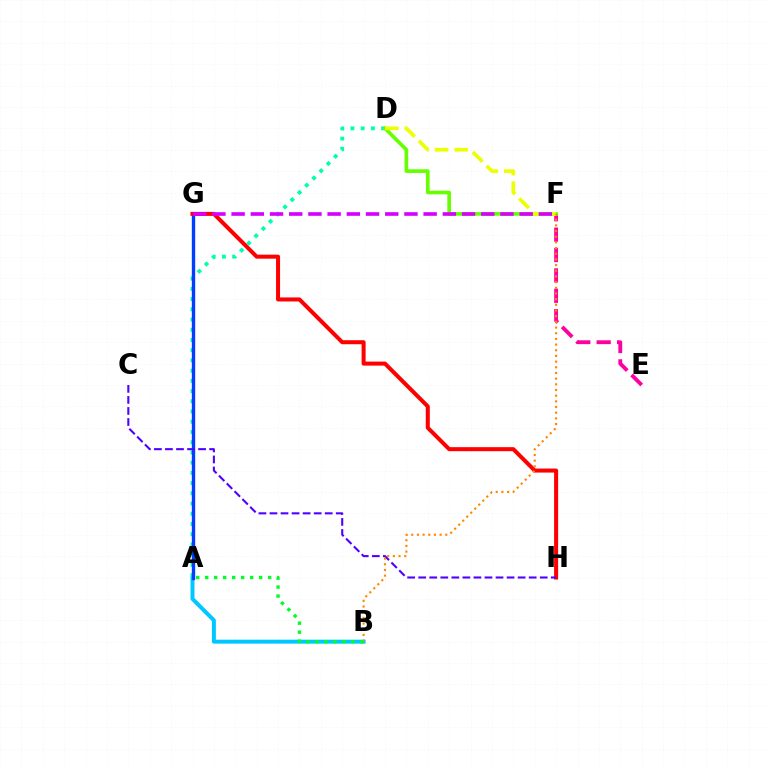{('E', 'F'): [{'color': '#ff00a0', 'line_style': 'dashed', 'thickness': 2.77}], ('A', 'B'): [{'color': '#00c7ff', 'line_style': 'solid', 'thickness': 2.84}, {'color': '#00ff27', 'line_style': 'dotted', 'thickness': 2.44}], ('A', 'D'): [{'color': '#00ffaf', 'line_style': 'dotted', 'thickness': 2.78}], ('D', 'F'): [{'color': '#66ff00', 'line_style': 'solid', 'thickness': 2.63}, {'color': '#eeff00', 'line_style': 'dashed', 'thickness': 2.65}], ('A', 'G'): [{'color': '#003fff', 'line_style': 'solid', 'thickness': 2.43}], ('G', 'H'): [{'color': '#ff0000', 'line_style': 'solid', 'thickness': 2.9}], ('C', 'H'): [{'color': '#4f00ff', 'line_style': 'dashed', 'thickness': 1.5}], ('F', 'G'): [{'color': '#d600ff', 'line_style': 'dashed', 'thickness': 2.61}], ('B', 'F'): [{'color': '#ff8800', 'line_style': 'dotted', 'thickness': 1.54}]}